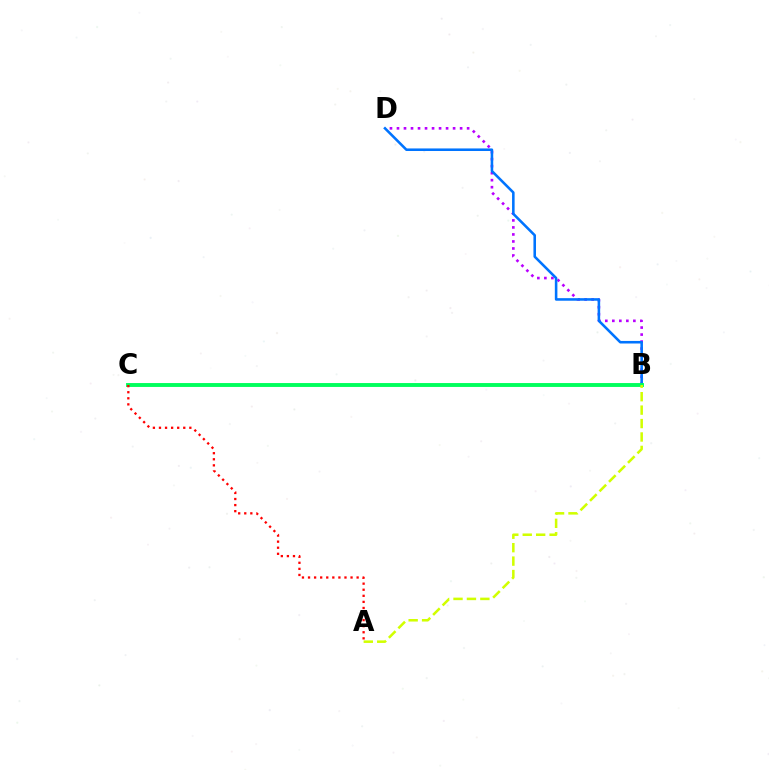{('B', 'D'): [{'color': '#b900ff', 'line_style': 'dotted', 'thickness': 1.91}, {'color': '#0074ff', 'line_style': 'solid', 'thickness': 1.85}], ('B', 'C'): [{'color': '#00ff5c', 'line_style': 'solid', 'thickness': 2.8}], ('A', 'B'): [{'color': '#d1ff00', 'line_style': 'dashed', 'thickness': 1.82}], ('A', 'C'): [{'color': '#ff0000', 'line_style': 'dotted', 'thickness': 1.65}]}